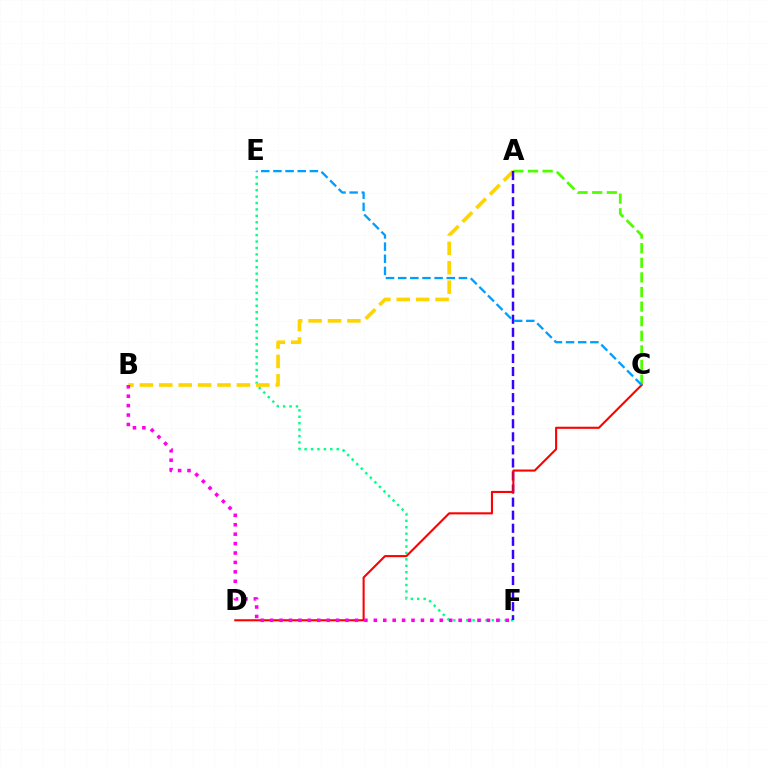{('E', 'F'): [{'color': '#00ff86', 'line_style': 'dotted', 'thickness': 1.74}], ('A', 'B'): [{'color': '#ffd500', 'line_style': 'dashed', 'thickness': 2.64}], ('A', 'C'): [{'color': '#4fff00', 'line_style': 'dashed', 'thickness': 1.98}], ('A', 'F'): [{'color': '#3700ff', 'line_style': 'dashed', 'thickness': 1.77}], ('C', 'D'): [{'color': '#ff0000', 'line_style': 'solid', 'thickness': 1.51}], ('B', 'F'): [{'color': '#ff00ed', 'line_style': 'dotted', 'thickness': 2.56}], ('C', 'E'): [{'color': '#009eff', 'line_style': 'dashed', 'thickness': 1.65}]}